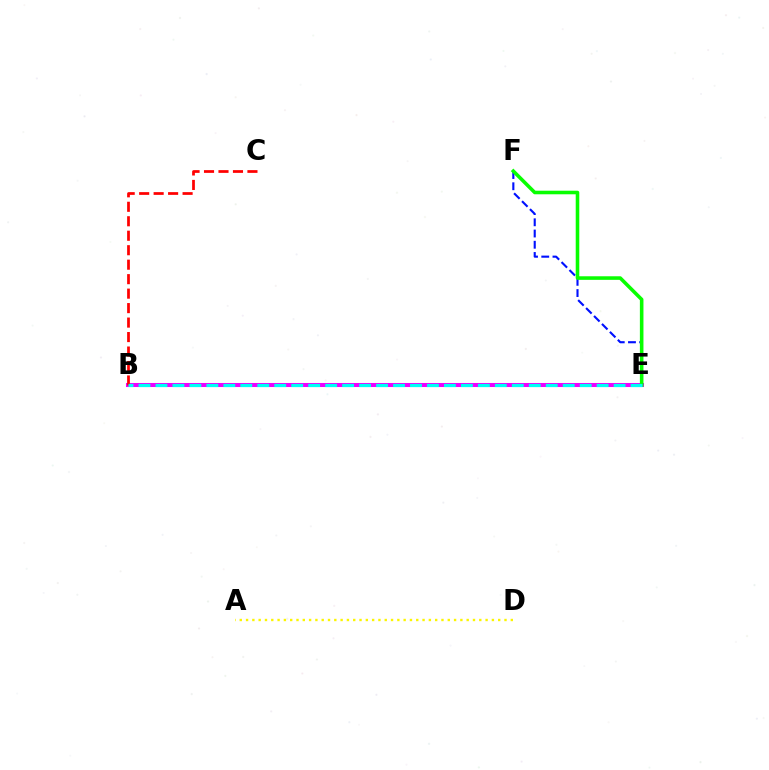{('A', 'D'): [{'color': '#fcf500', 'line_style': 'dotted', 'thickness': 1.71}], ('B', 'E'): [{'color': '#ee00ff', 'line_style': 'solid', 'thickness': 2.91}, {'color': '#00fff6', 'line_style': 'dashed', 'thickness': 2.31}], ('E', 'F'): [{'color': '#0010ff', 'line_style': 'dashed', 'thickness': 1.52}, {'color': '#08ff00', 'line_style': 'solid', 'thickness': 2.57}], ('B', 'C'): [{'color': '#ff0000', 'line_style': 'dashed', 'thickness': 1.97}]}